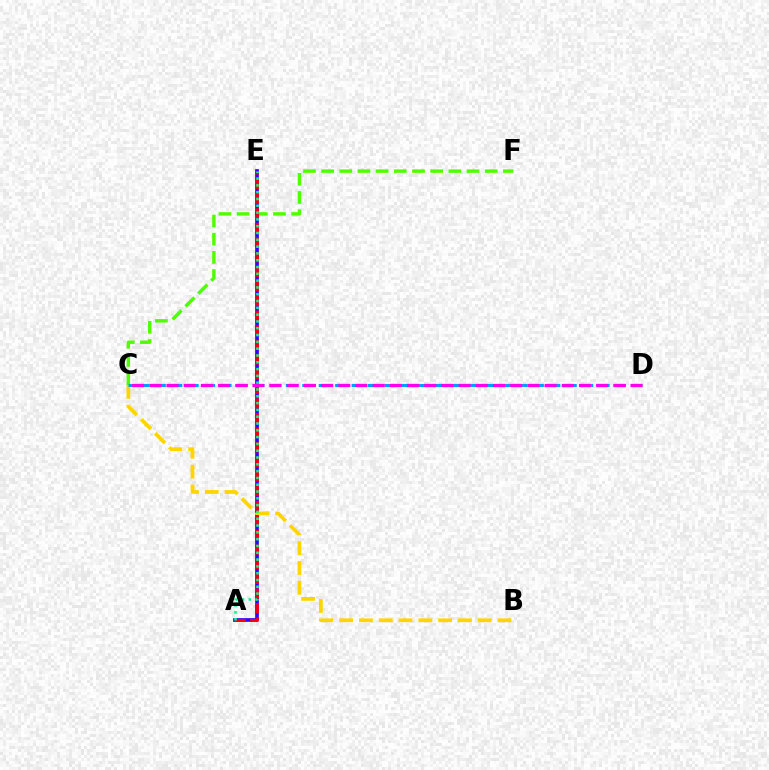{('C', 'F'): [{'color': '#4fff00', 'line_style': 'dashed', 'thickness': 2.47}], ('A', 'E'): [{'color': '#3700ff', 'line_style': 'solid', 'thickness': 2.67}, {'color': '#ff0000', 'line_style': 'dashed', 'thickness': 1.99}, {'color': '#00ff86', 'line_style': 'dotted', 'thickness': 1.85}], ('B', 'C'): [{'color': '#ffd500', 'line_style': 'dashed', 'thickness': 2.69}], ('C', 'D'): [{'color': '#009eff', 'line_style': 'dashed', 'thickness': 2.23}, {'color': '#ff00ed', 'line_style': 'dashed', 'thickness': 2.33}]}